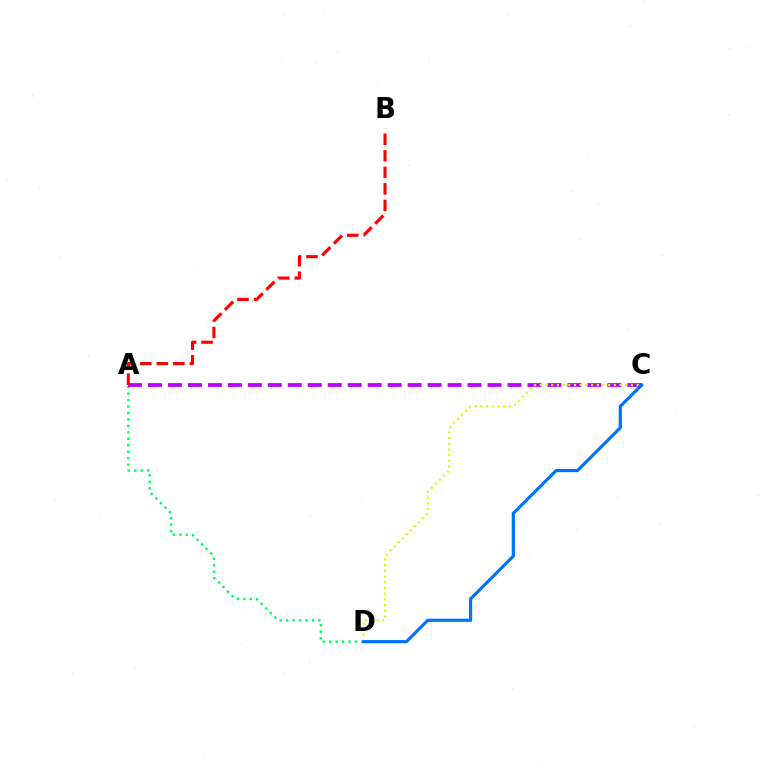{('A', 'D'): [{'color': '#00ff5c', 'line_style': 'dotted', 'thickness': 1.75}], ('A', 'C'): [{'color': '#b900ff', 'line_style': 'dashed', 'thickness': 2.71}], ('C', 'D'): [{'color': '#d1ff00', 'line_style': 'dotted', 'thickness': 1.55}, {'color': '#0074ff', 'line_style': 'solid', 'thickness': 2.31}], ('A', 'B'): [{'color': '#ff0000', 'line_style': 'dashed', 'thickness': 2.25}]}